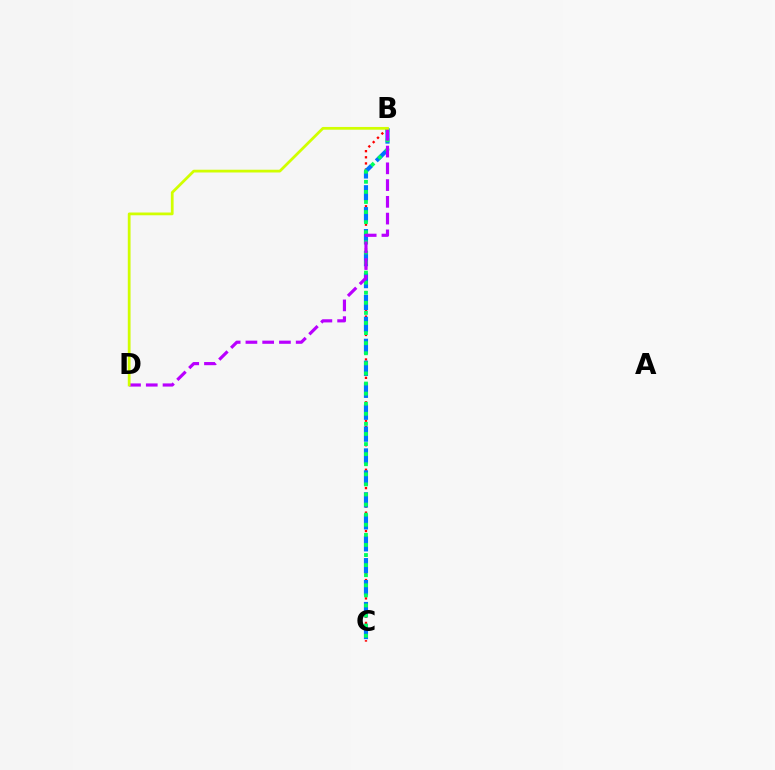{('B', 'C'): [{'color': '#ff0000', 'line_style': 'dotted', 'thickness': 1.66}, {'color': '#0074ff', 'line_style': 'dashed', 'thickness': 2.98}, {'color': '#00ff5c', 'line_style': 'dotted', 'thickness': 2.74}], ('B', 'D'): [{'color': '#b900ff', 'line_style': 'dashed', 'thickness': 2.28}, {'color': '#d1ff00', 'line_style': 'solid', 'thickness': 1.99}]}